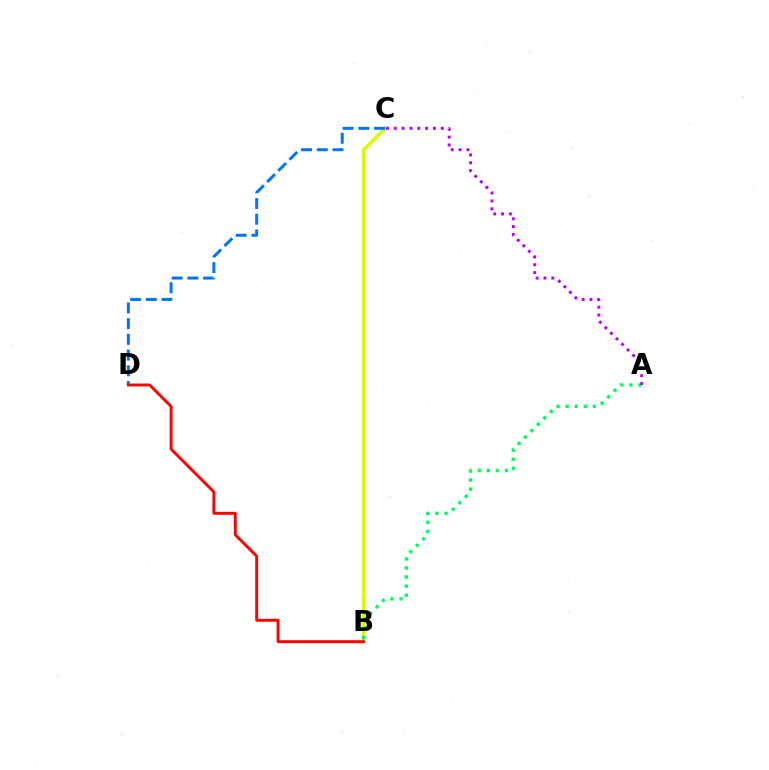{('B', 'C'): [{'color': '#d1ff00', 'line_style': 'solid', 'thickness': 2.54}], ('A', 'B'): [{'color': '#00ff5c', 'line_style': 'dotted', 'thickness': 2.47}], ('C', 'D'): [{'color': '#0074ff', 'line_style': 'dashed', 'thickness': 2.14}], ('B', 'D'): [{'color': '#ff0000', 'line_style': 'solid', 'thickness': 2.11}], ('A', 'C'): [{'color': '#b900ff', 'line_style': 'dotted', 'thickness': 2.13}]}